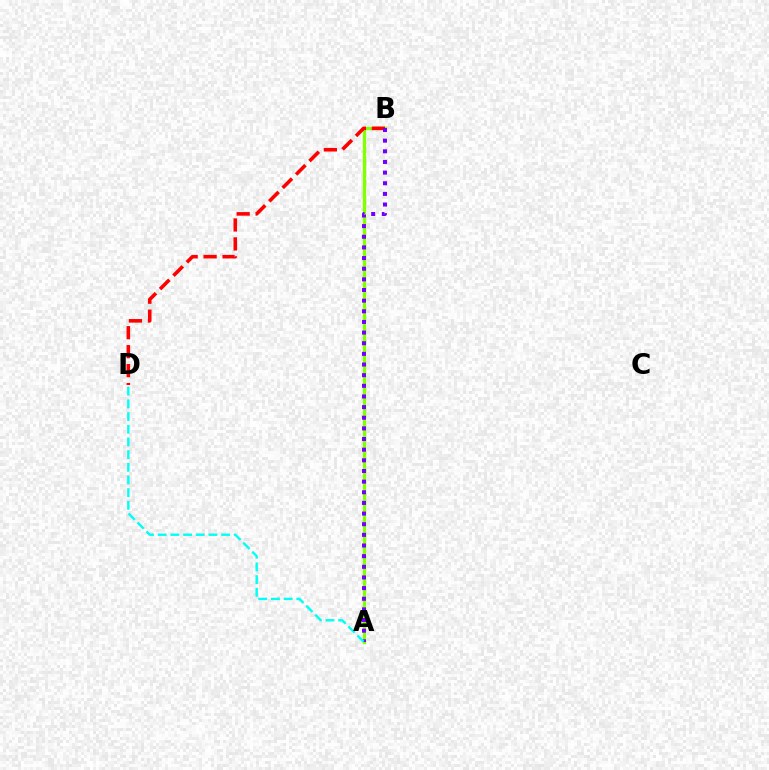{('A', 'B'): [{'color': '#84ff00', 'line_style': 'solid', 'thickness': 2.38}, {'color': '#7200ff', 'line_style': 'dotted', 'thickness': 2.89}], ('B', 'D'): [{'color': '#ff0000', 'line_style': 'dashed', 'thickness': 2.58}], ('A', 'D'): [{'color': '#00fff6', 'line_style': 'dashed', 'thickness': 1.72}]}